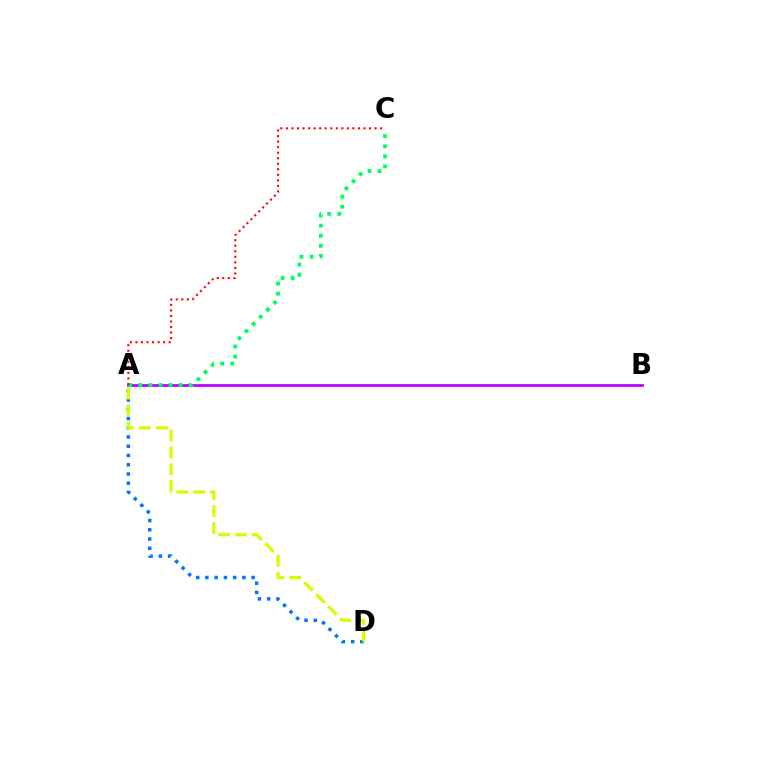{('A', 'B'): [{'color': '#b900ff', 'line_style': 'solid', 'thickness': 1.97}], ('A', 'D'): [{'color': '#0074ff', 'line_style': 'dotted', 'thickness': 2.51}, {'color': '#d1ff00', 'line_style': 'dashed', 'thickness': 2.3}], ('A', 'C'): [{'color': '#00ff5c', 'line_style': 'dotted', 'thickness': 2.74}, {'color': '#ff0000', 'line_style': 'dotted', 'thickness': 1.5}]}